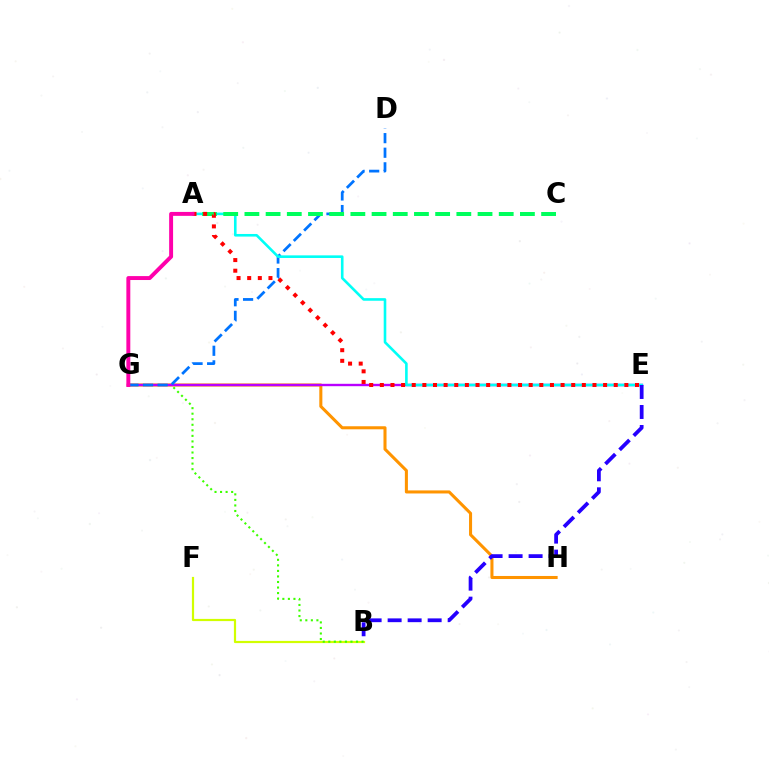{('B', 'F'): [{'color': '#d1ff00', 'line_style': 'solid', 'thickness': 1.58}], ('G', 'H'): [{'color': '#ff9400', 'line_style': 'solid', 'thickness': 2.2}], ('B', 'G'): [{'color': '#3dff00', 'line_style': 'dotted', 'thickness': 1.51}], ('E', 'G'): [{'color': '#b900ff', 'line_style': 'solid', 'thickness': 1.71}], ('D', 'G'): [{'color': '#0074ff', 'line_style': 'dashed', 'thickness': 1.98}], ('A', 'E'): [{'color': '#00fff6', 'line_style': 'solid', 'thickness': 1.88}, {'color': '#ff0000', 'line_style': 'dotted', 'thickness': 2.89}], ('A', 'C'): [{'color': '#00ff5c', 'line_style': 'dashed', 'thickness': 2.88}], ('B', 'E'): [{'color': '#2500ff', 'line_style': 'dashed', 'thickness': 2.72}], ('A', 'G'): [{'color': '#ff00ac', 'line_style': 'solid', 'thickness': 2.83}]}